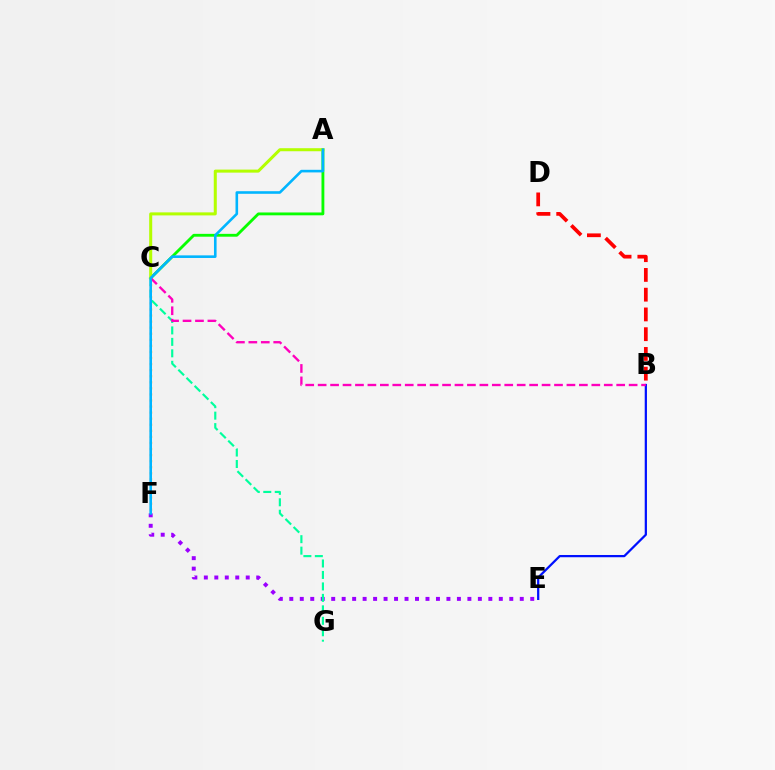{('A', 'C'): [{'color': '#08ff00', 'line_style': 'solid', 'thickness': 2.05}, {'color': '#b3ff00', 'line_style': 'solid', 'thickness': 2.18}], ('E', 'F'): [{'color': '#9b00ff', 'line_style': 'dotted', 'thickness': 2.85}], ('C', 'G'): [{'color': '#00ff9d', 'line_style': 'dashed', 'thickness': 1.56}], ('C', 'F'): [{'color': '#ffa500', 'line_style': 'dotted', 'thickness': 1.65}], ('B', 'E'): [{'color': '#0010ff', 'line_style': 'solid', 'thickness': 1.61}], ('B', 'C'): [{'color': '#ff00bd', 'line_style': 'dashed', 'thickness': 1.69}], ('B', 'D'): [{'color': '#ff0000', 'line_style': 'dashed', 'thickness': 2.68}], ('A', 'F'): [{'color': '#00b5ff', 'line_style': 'solid', 'thickness': 1.88}]}